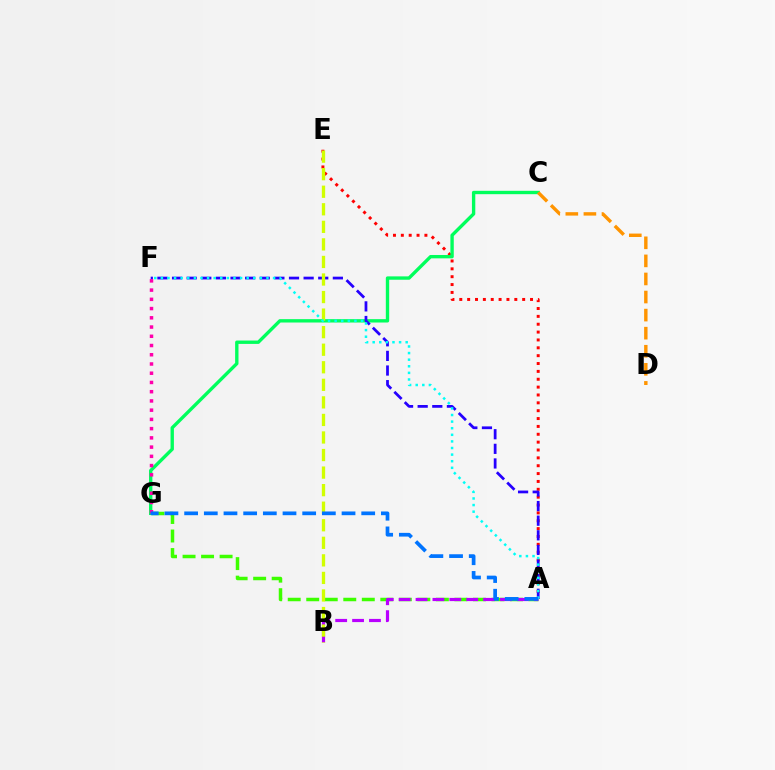{('A', 'G'): [{'color': '#3dff00', 'line_style': 'dashed', 'thickness': 2.52}, {'color': '#0074ff', 'line_style': 'dashed', 'thickness': 2.67}], ('A', 'E'): [{'color': '#ff0000', 'line_style': 'dotted', 'thickness': 2.14}], ('C', 'G'): [{'color': '#00ff5c', 'line_style': 'solid', 'thickness': 2.42}], ('A', 'B'): [{'color': '#b900ff', 'line_style': 'dashed', 'thickness': 2.29}], ('C', 'D'): [{'color': '#ff9400', 'line_style': 'dashed', 'thickness': 2.46}], ('A', 'F'): [{'color': '#2500ff', 'line_style': 'dashed', 'thickness': 1.99}, {'color': '#00fff6', 'line_style': 'dotted', 'thickness': 1.79}], ('F', 'G'): [{'color': '#ff00ac', 'line_style': 'dotted', 'thickness': 2.51}], ('B', 'E'): [{'color': '#d1ff00', 'line_style': 'dashed', 'thickness': 2.38}]}